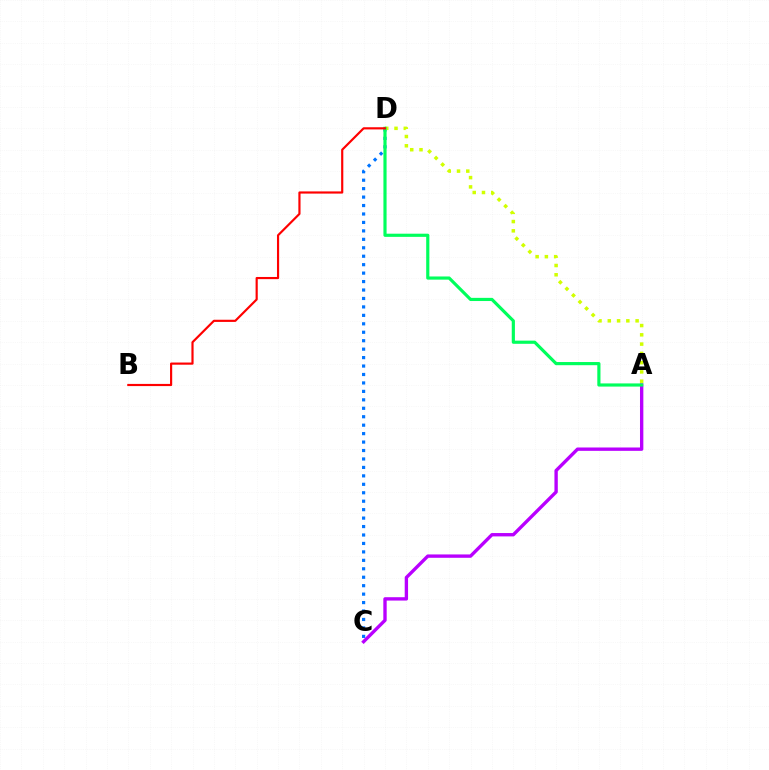{('A', 'C'): [{'color': '#b900ff', 'line_style': 'solid', 'thickness': 2.42}], ('C', 'D'): [{'color': '#0074ff', 'line_style': 'dotted', 'thickness': 2.3}], ('A', 'D'): [{'color': '#d1ff00', 'line_style': 'dotted', 'thickness': 2.52}, {'color': '#00ff5c', 'line_style': 'solid', 'thickness': 2.28}], ('B', 'D'): [{'color': '#ff0000', 'line_style': 'solid', 'thickness': 1.56}]}